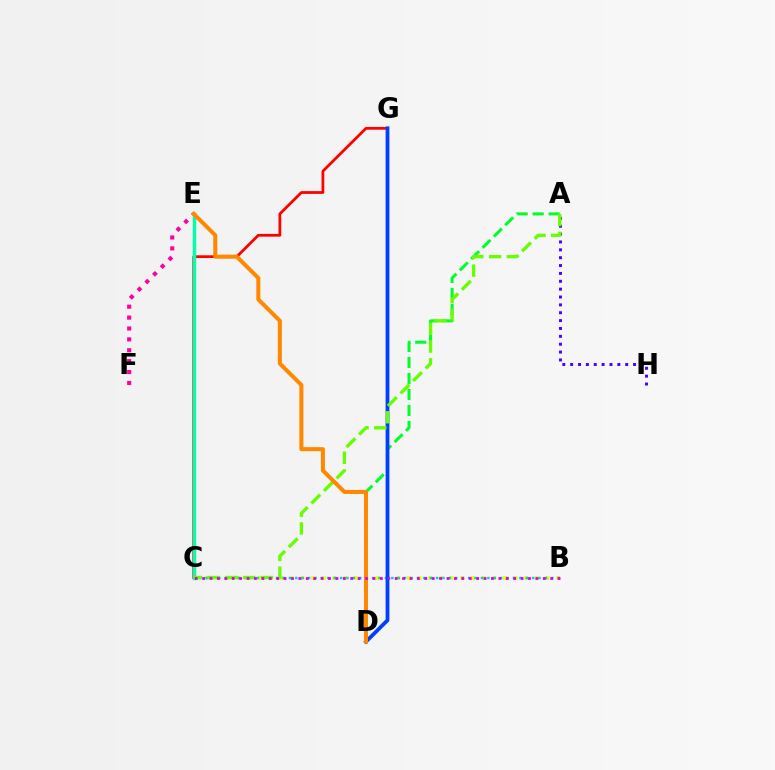{('C', 'G'): [{'color': '#ff0000', 'line_style': 'solid', 'thickness': 2.0}], ('B', 'C'): [{'color': '#eeff00', 'line_style': 'dotted', 'thickness': 2.89}, {'color': '#00c7ff', 'line_style': 'dotted', 'thickness': 1.74}, {'color': '#d600ff', 'line_style': 'dotted', 'thickness': 2.01}], ('E', 'F'): [{'color': '#ff00a0', 'line_style': 'dotted', 'thickness': 2.96}], ('A', 'H'): [{'color': '#4f00ff', 'line_style': 'dotted', 'thickness': 2.14}], ('A', 'D'): [{'color': '#00ff27', 'line_style': 'dashed', 'thickness': 2.17}], ('C', 'E'): [{'color': '#00ffaf', 'line_style': 'solid', 'thickness': 2.47}], ('D', 'G'): [{'color': '#003fff', 'line_style': 'solid', 'thickness': 2.72}], ('A', 'C'): [{'color': '#66ff00', 'line_style': 'dashed', 'thickness': 2.41}], ('D', 'E'): [{'color': '#ff8800', 'line_style': 'solid', 'thickness': 2.9}]}